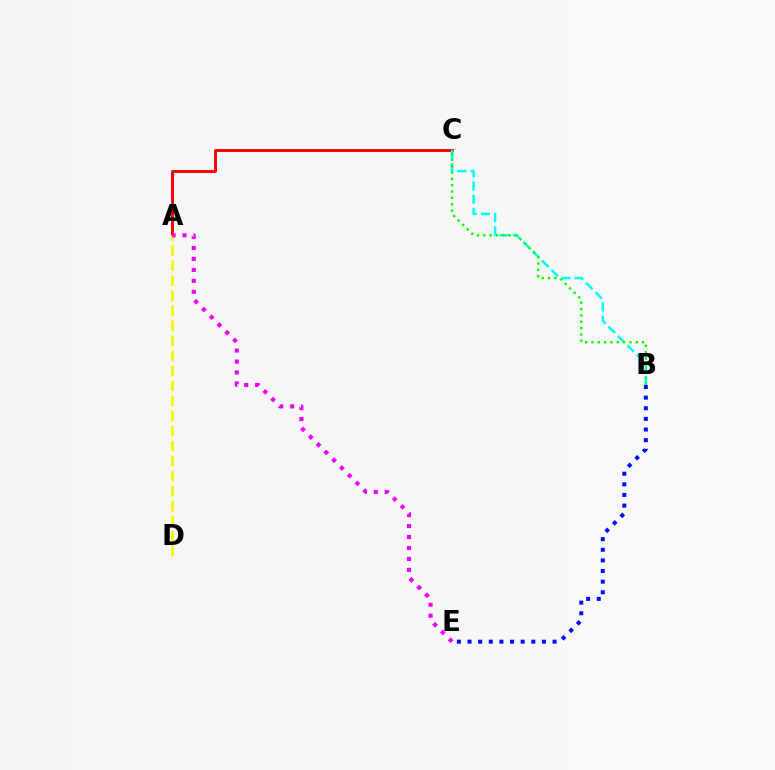{('A', 'C'): [{'color': '#ff0000', 'line_style': 'solid', 'thickness': 2.1}], ('A', 'D'): [{'color': '#fcf500', 'line_style': 'dashed', 'thickness': 2.04}], ('A', 'E'): [{'color': '#ee00ff', 'line_style': 'dotted', 'thickness': 2.98}], ('B', 'C'): [{'color': '#00fff6', 'line_style': 'dashed', 'thickness': 1.8}, {'color': '#08ff00', 'line_style': 'dotted', 'thickness': 1.72}], ('B', 'E'): [{'color': '#0010ff', 'line_style': 'dotted', 'thickness': 2.89}]}